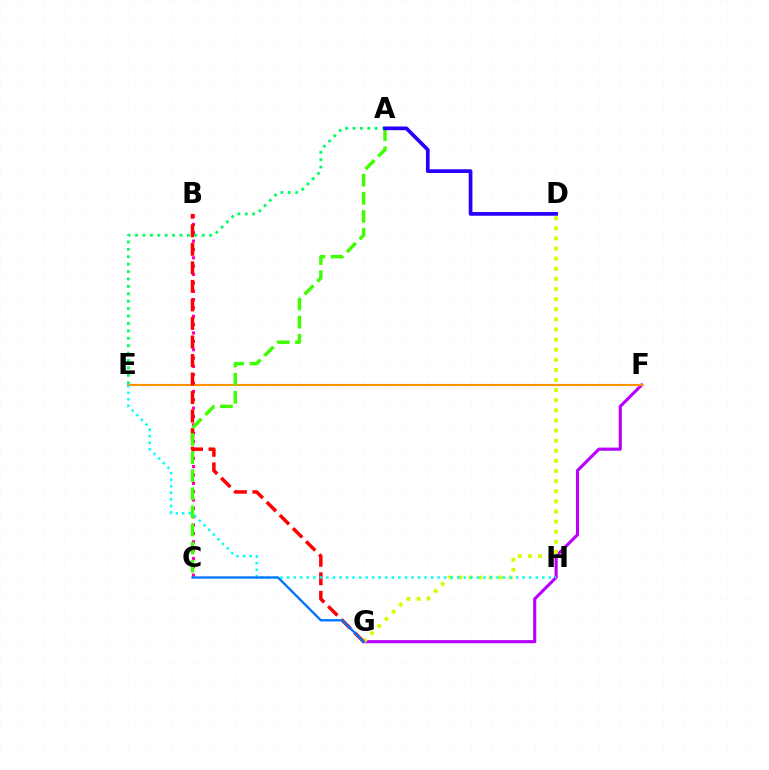{('F', 'G'): [{'color': '#b900ff', 'line_style': 'solid', 'thickness': 2.24}], ('B', 'C'): [{'color': '#ff00ac', 'line_style': 'dotted', 'thickness': 2.27}], ('E', 'F'): [{'color': '#ff9400', 'line_style': 'solid', 'thickness': 1.52}], ('A', 'E'): [{'color': '#00ff5c', 'line_style': 'dotted', 'thickness': 2.01}], ('D', 'G'): [{'color': '#d1ff00', 'line_style': 'dotted', 'thickness': 2.75}], ('B', 'G'): [{'color': '#ff0000', 'line_style': 'dashed', 'thickness': 2.52}], ('A', 'C'): [{'color': '#3dff00', 'line_style': 'dashed', 'thickness': 2.46}], ('E', 'H'): [{'color': '#00fff6', 'line_style': 'dotted', 'thickness': 1.78}], ('C', 'G'): [{'color': '#0074ff', 'line_style': 'solid', 'thickness': 1.67}], ('A', 'D'): [{'color': '#2500ff', 'line_style': 'solid', 'thickness': 2.67}]}